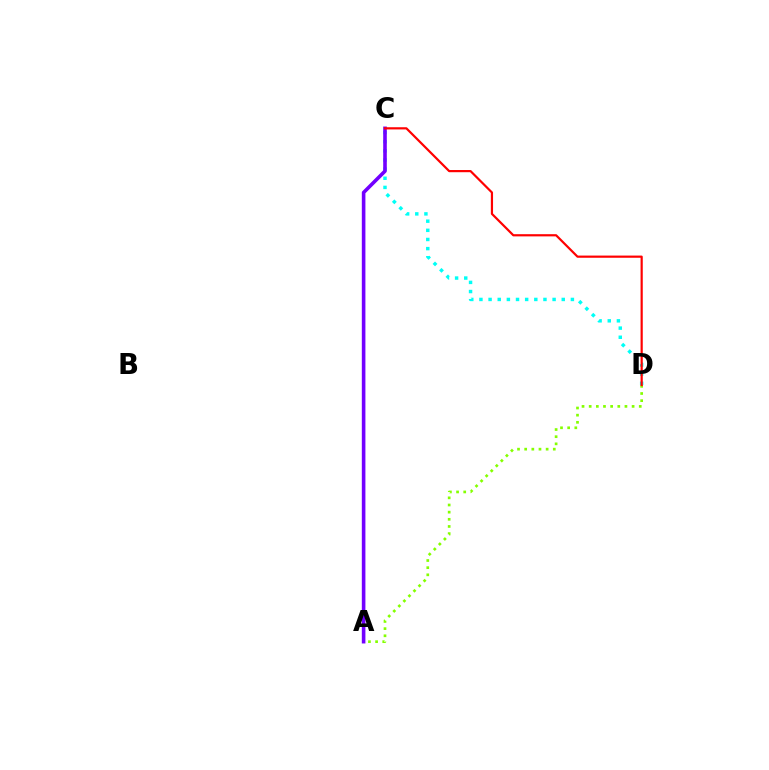{('C', 'D'): [{'color': '#00fff6', 'line_style': 'dotted', 'thickness': 2.48}, {'color': '#ff0000', 'line_style': 'solid', 'thickness': 1.58}], ('A', 'D'): [{'color': '#84ff00', 'line_style': 'dotted', 'thickness': 1.94}], ('A', 'C'): [{'color': '#7200ff', 'line_style': 'solid', 'thickness': 2.59}]}